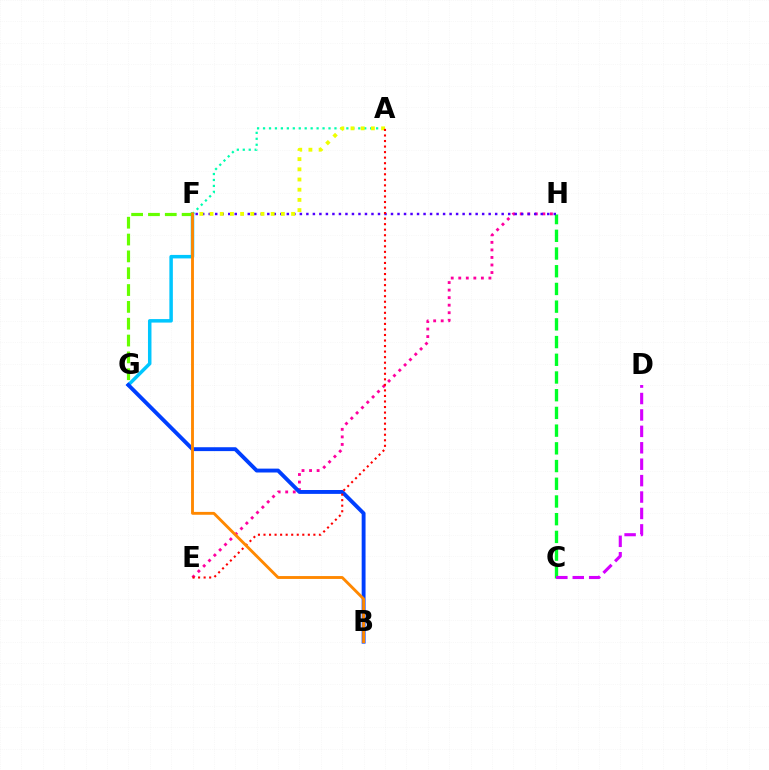{('E', 'H'): [{'color': '#ff00a0', 'line_style': 'dotted', 'thickness': 2.05}], ('F', 'G'): [{'color': '#00c7ff', 'line_style': 'solid', 'thickness': 2.52}, {'color': '#66ff00', 'line_style': 'dashed', 'thickness': 2.29}], ('C', 'H'): [{'color': '#00ff27', 'line_style': 'dashed', 'thickness': 2.41}], ('A', 'F'): [{'color': '#00ffaf', 'line_style': 'dotted', 'thickness': 1.62}, {'color': '#eeff00', 'line_style': 'dotted', 'thickness': 2.77}], ('C', 'D'): [{'color': '#d600ff', 'line_style': 'dashed', 'thickness': 2.23}], ('F', 'H'): [{'color': '#4f00ff', 'line_style': 'dotted', 'thickness': 1.77}], ('B', 'G'): [{'color': '#003fff', 'line_style': 'solid', 'thickness': 2.79}], ('A', 'E'): [{'color': '#ff0000', 'line_style': 'dotted', 'thickness': 1.51}], ('B', 'F'): [{'color': '#ff8800', 'line_style': 'solid', 'thickness': 2.07}]}